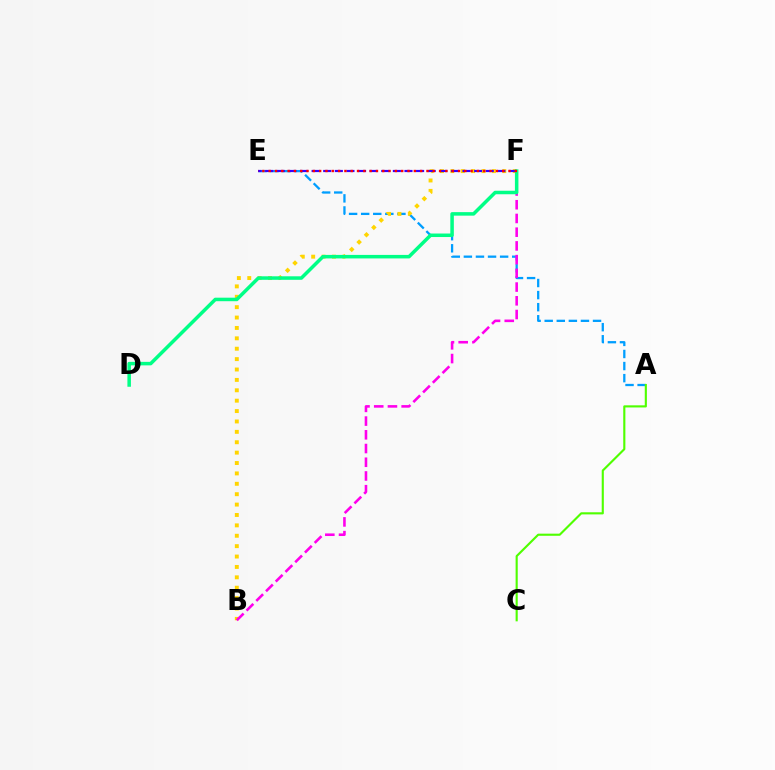{('A', 'E'): [{'color': '#009eff', 'line_style': 'dashed', 'thickness': 1.64}], ('B', 'F'): [{'color': '#ffd500', 'line_style': 'dotted', 'thickness': 2.82}, {'color': '#ff00ed', 'line_style': 'dashed', 'thickness': 1.86}], ('A', 'C'): [{'color': '#4fff00', 'line_style': 'solid', 'thickness': 1.53}], ('E', 'F'): [{'color': '#3700ff', 'line_style': 'dashed', 'thickness': 1.58}, {'color': '#ff0000', 'line_style': 'dotted', 'thickness': 1.71}], ('D', 'F'): [{'color': '#00ff86', 'line_style': 'solid', 'thickness': 2.53}]}